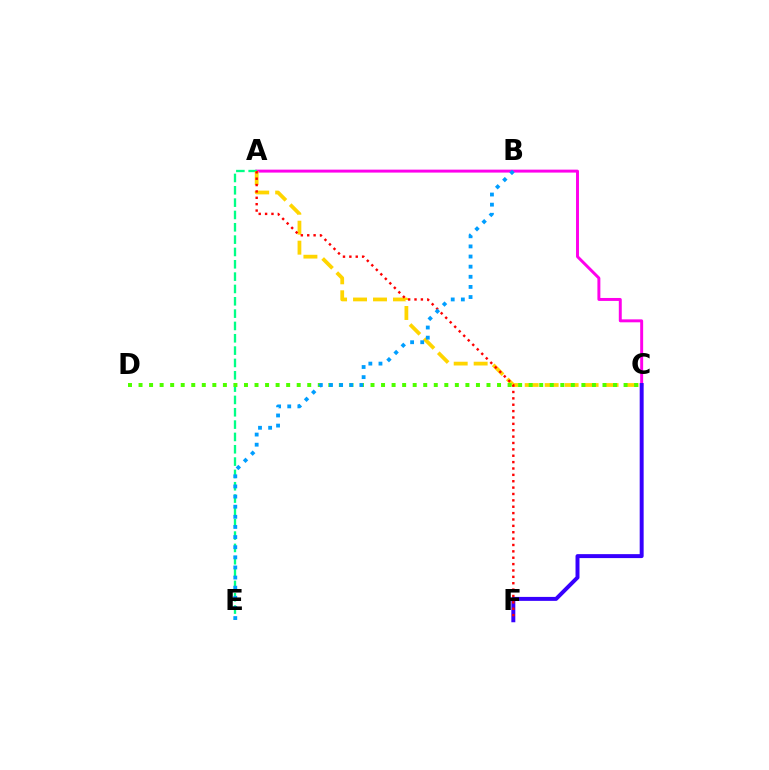{('A', 'C'): [{'color': '#ff00ed', 'line_style': 'solid', 'thickness': 2.12}, {'color': '#ffd500', 'line_style': 'dashed', 'thickness': 2.71}], ('A', 'E'): [{'color': '#00ff86', 'line_style': 'dashed', 'thickness': 1.68}], ('C', 'F'): [{'color': '#3700ff', 'line_style': 'solid', 'thickness': 2.85}], ('C', 'D'): [{'color': '#4fff00', 'line_style': 'dotted', 'thickness': 2.86}], ('A', 'F'): [{'color': '#ff0000', 'line_style': 'dotted', 'thickness': 1.73}], ('B', 'E'): [{'color': '#009eff', 'line_style': 'dotted', 'thickness': 2.75}]}